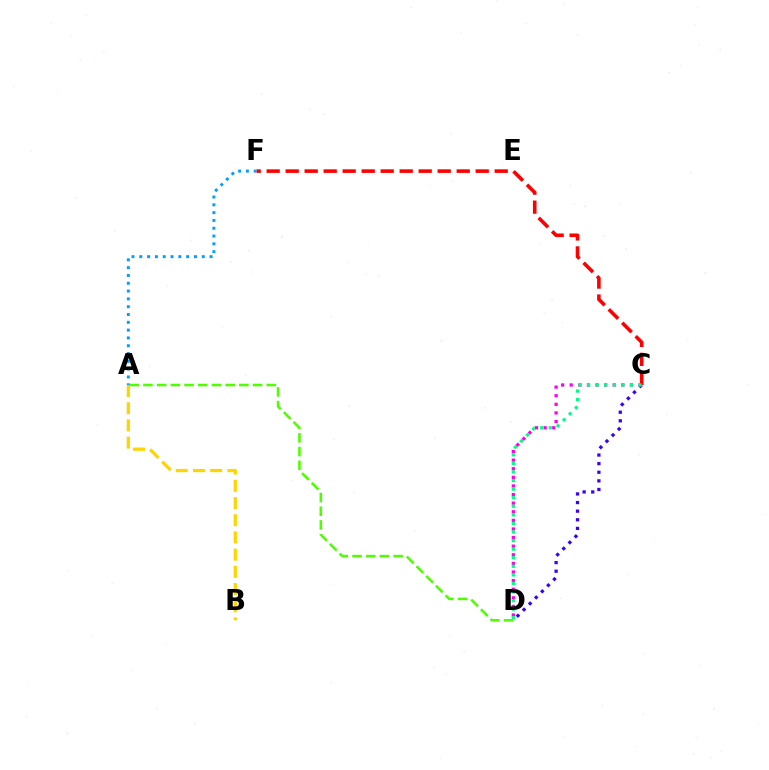{('C', 'D'): [{'color': '#3700ff', 'line_style': 'dotted', 'thickness': 2.34}, {'color': '#ff00ed', 'line_style': 'dotted', 'thickness': 2.34}, {'color': '#00ff86', 'line_style': 'dotted', 'thickness': 2.33}], ('A', 'B'): [{'color': '#ffd500', 'line_style': 'dashed', 'thickness': 2.34}], ('A', 'F'): [{'color': '#009eff', 'line_style': 'dotted', 'thickness': 2.12}], ('C', 'F'): [{'color': '#ff0000', 'line_style': 'dashed', 'thickness': 2.58}], ('A', 'D'): [{'color': '#4fff00', 'line_style': 'dashed', 'thickness': 1.86}]}